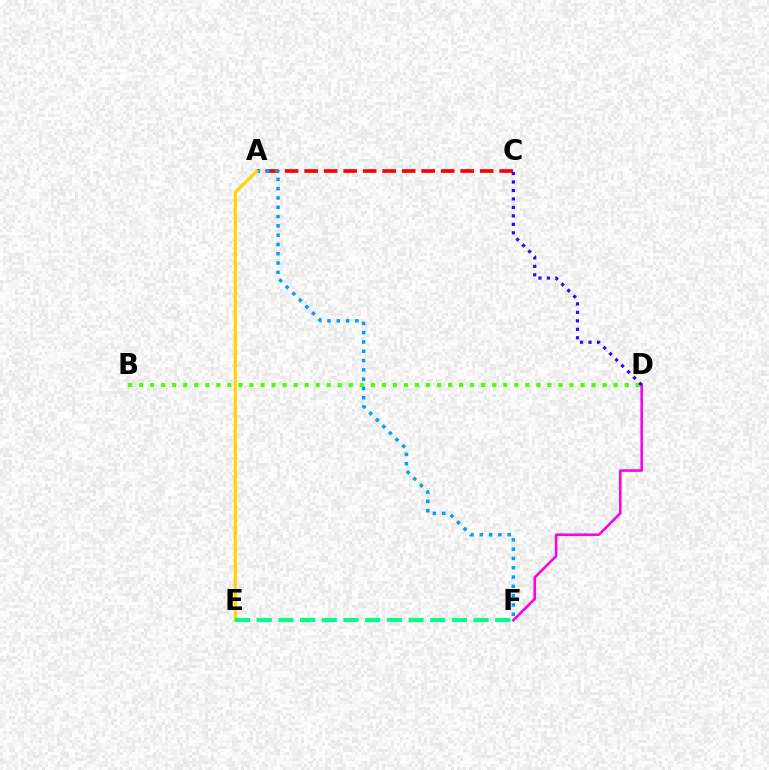{('D', 'F'): [{'color': '#ff00ed', 'line_style': 'solid', 'thickness': 1.88}], ('A', 'C'): [{'color': '#ff0000', 'line_style': 'dashed', 'thickness': 2.65}], ('B', 'D'): [{'color': '#4fff00', 'line_style': 'dotted', 'thickness': 3.0}], ('C', 'D'): [{'color': '#3700ff', 'line_style': 'dotted', 'thickness': 2.3}], ('A', 'F'): [{'color': '#009eff', 'line_style': 'dotted', 'thickness': 2.53}], ('A', 'E'): [{'color': '#ffd500', 'line_style': 'solid', 'thickness': 2.25}], ('E', 'F'): [{'color': '#00ff86', 'line_style': 'dashed', 'thickness': 2.95}]}